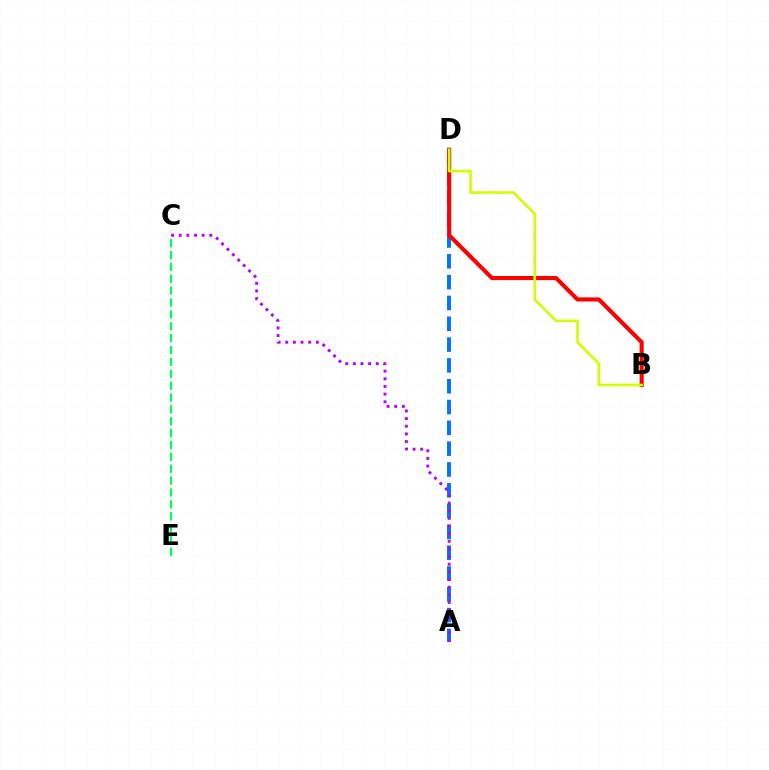{('A', 'D'): [{'color': '#0074ff', 'line_style': 'dashed', 'thickness': 2.83}], ('C', 'E'): [{'color': '#00ff5c', 'line_style': 'dashed', 'thickness': 1.61}], ('B', 'D'): [{'color': '#ff0000', 'line_style': 'solid', 'thickness': 2.95}, {'color': '#d1ff00', 'line_style': 'solid', 'thickness': 1.88}], ('A', 'C'): [{'color': '#b900ff', 'line_style': 'dotted', 'thickness': 2.08}]}